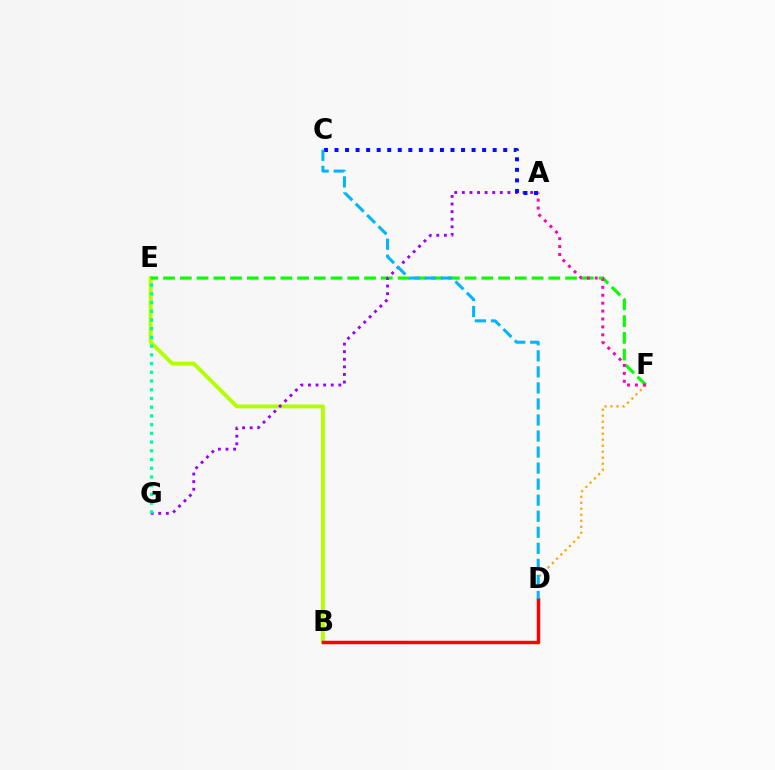{('B', 'E'): [{'color': '#b3ff00', 'line_style': 'solid', 'thickness': 2.82}], ('E', 'F'): [{'color': '#08ff00', 'line_style': 'dashed', 'thickness': 2.28}], ('D', 'F'): [{'color': '#ffa500', 'line_style': 'dotted', 'thickness': 1.63}], ('B', 'D'): [{'color': '#ff0000', 'line_style': 'solid', 'thickness': 2.5}], ('A', 'F'): [{'color': '#ff00bd', 'line_style': 'dotted', 'thickness': 2.15}], ('A', 'G'): [{'color': '#9b00ff', 'line_style': 'dotted', 'thickness': 2.06}], ('E', 'G'): [{'color': '#00ff9d', 'line_style': 'dotted', 'thickness': 2.37}], ('A', 'C'): [{'color': '#0010ff', 'line_style': 'dotted', 'thickness': 2.86}], ('C', 'D'): [{'color': '#00b5ff', 'line_style': 'dashed', 'thickness': 2.18}]}